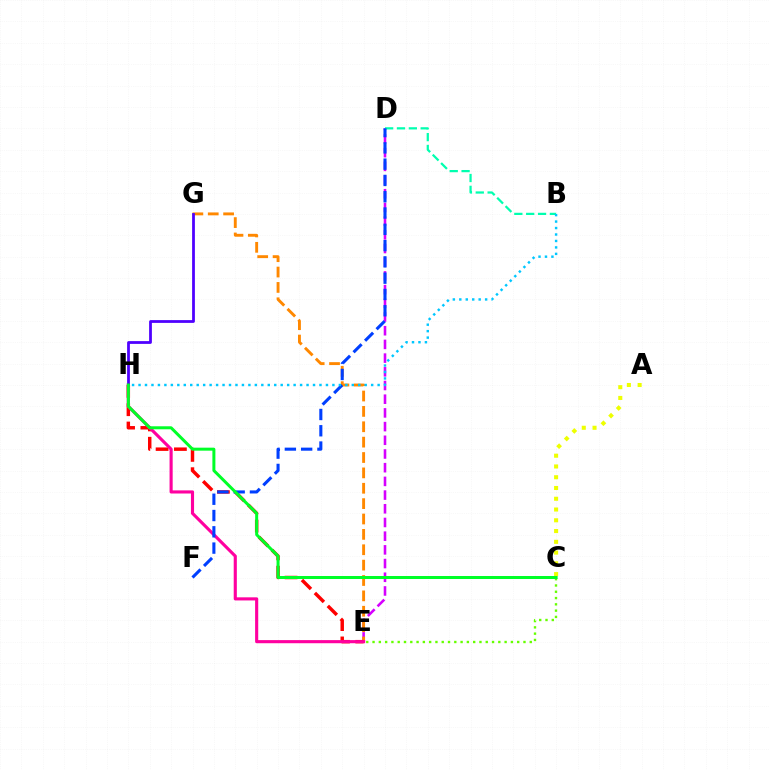{('C', 'E'): [{'color': '#66ff00', 'line_style': 'dotted', 'thickness': 1.71}], ('D', 'E'): [{'color': '#d600ff', 'line_style': 'dashed', 'thickness': 1.86}], ('A', 'C'): [{'color': '#eeff00', 'line_style': 'dotted', 'thickness': 2.92}], ('E', 'G'): [{'color': '#ff8800', 'line_style': 'dashed', 'thickness': 2.09}], ('E', 'H'): [{'color': '#ff0000', 'line_style': 'dashed', 'thickness': 2.49}, {'color': '#ff00a0', 'line_style': 'solid', 'thickness': 2.25}], ('B', 'D'): [{'color': '#00ffaf', 'line_style': 'dashed', 'thickness': 1.61}], ('D', 'F'): [{'color': '#003fff', 'line_style': 'dashed', 'thickness': 2.21}], ('B', 'H'): [{'color': '#00c7ff', 'line_style': 'dotted', 'thickness': 1.76}], ('G', 'H'): [{'color': '#4f00ff', 'line_style': 'solid', 'thickness': 2.0}], ('C', 'H'): [{'color': '#00ff27', 'line_style': 'solid', 'thickness': 2.16}]}